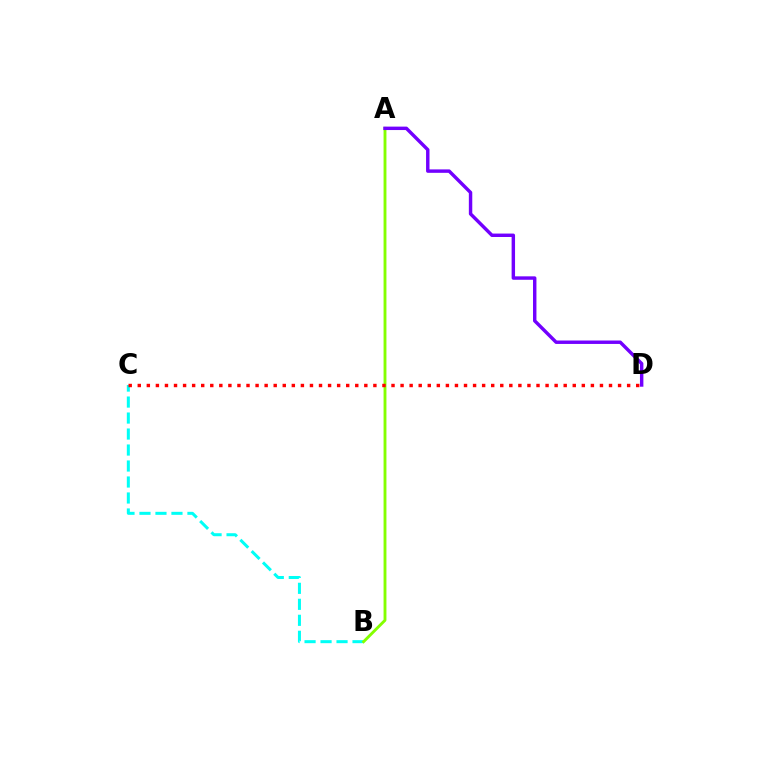{('B', 'C'): [{'color': '#00fff6', 'line_style': 'dashed', 'thickness': 2.17}], ('A', 'B'): [{'color': '#84ff00', 'line_style': 'solid', 'thickness': 2.07}], ('A', 'D'): [{'color': '#7200ff', 'line_style': 'solid', 'thickness': 2.47}], ('C', 'D'): [{'color': '#ff0000', 'line_style': 'dotted', 'thickness': 2.46}]}